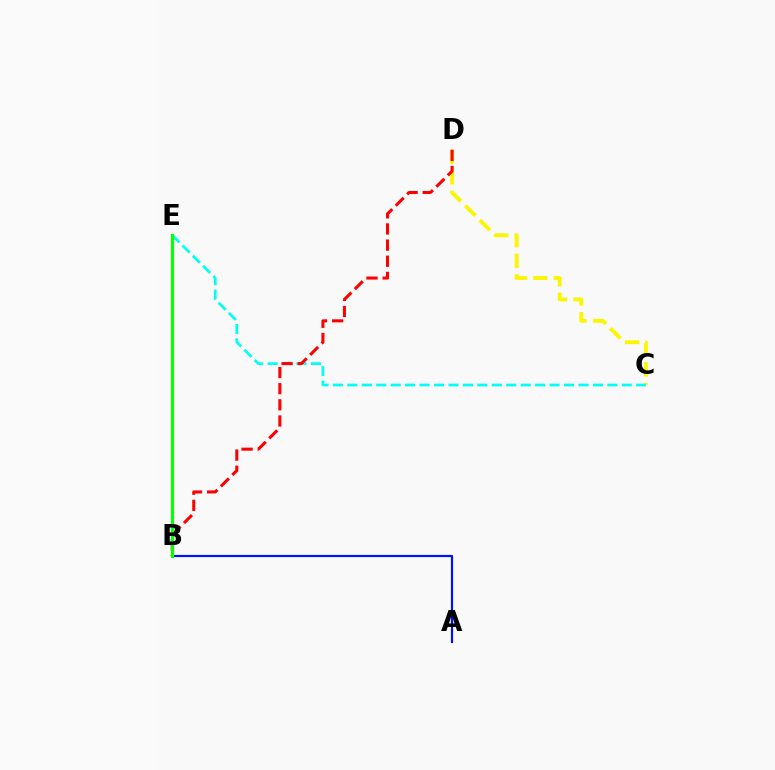{('C', 'D'): [{'color': '#fcf500', 'line_style': 'dashed', 'thickness': 2.78}], ('C', 'E'): [{'color': '#00fff6', 'line_style': 'dashed', 'thickness': 1.96}], ('B', 'D'): [{'color': '#ff0000', 'line_style': 'dashed', 'thickness': 2.19}], ('A', 'B'): [{'color': '#0010ff', 'line_style': 'solid', 'thickness': 1.56}], ('B', 'E'): [{'color': '#ee00ff', 'line_style': 'dotted', 'thickness': 2.12}, {'color': '#08ff00', 'line_style': 'solid', 'thickness': 2.27}]}